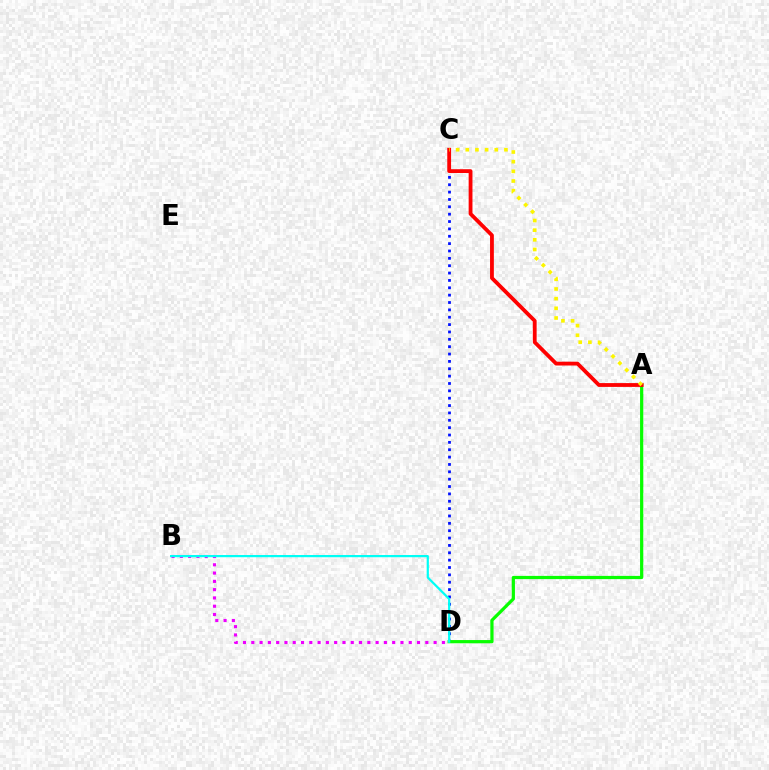{('C', 'D'): [{'color': '#0010ff', 'line_style': 'dotted', 'thickness': 2.0}], ('A', 'D'): [{'color': '#08ff00', 'line_style': 'solid', 'thickness': 2.31}], ('A', 'C'): [{'color': '#ff0000', 'line_style': 'solid', 'thickness': 2.74}, {'color': '#fcf500', 'line_style': 'dotted', 'thickness': 2.63}], ('B', 'D'): [{'color': '#ee00ff', 'line_style': 'dotted', 'thickness': 2.25}, {'color': '#00fff6', 'line_style': 'solid', 'thickness': 1.59}]}